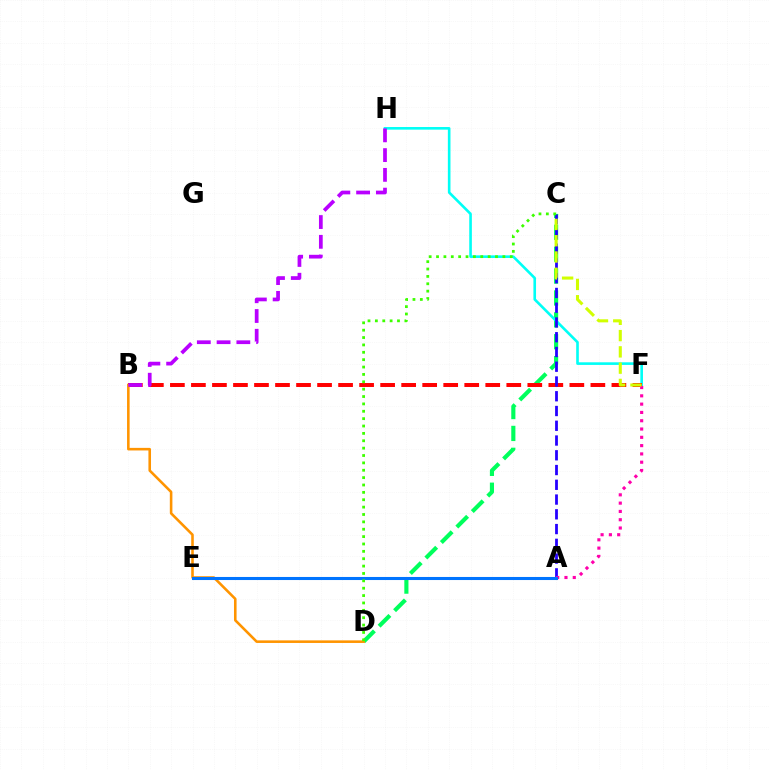{('C', 'D'): [{'color': '#00ff5c', 'line_style': 'dashed', 'thickness': 2.97}, {'color': '#3dff00', 'line_style': 'dotted', 'thickness': 2.0}], ('F', 'H'): [{'color': '#00fff6', 'line_style': 'solid', 'thickness': 1.89}], ('B', 'F'): [{'color': '#ff0000', 'line_style': 'dashed', 'thickness': 2.86}], ('A', 'C'): [{'color': '#2500ff', 'line_style': 'dashed', 'thickness': 2.0}], ('A', 'F'): [{'color': '#ff00ac', 'line_style': 'dotted', 'thickness': 2.25}], ('B', 'D'): [{'color': '#ff9400', 'line_style': 'solid', 'thickness': 1.86}], ('C', 'F'): [{'color': '#d1ff00', 'line_style': 'dashed', 'thickness': 2.21}], ('A', 'E'): [{'color': '#0074ff', 'line_style': 'solid', 'thickness': 2.21}], ('B', 'H'): [{'color': '#b900ff', 'line_style': 'dashed', 'thickness': 2.69}]}